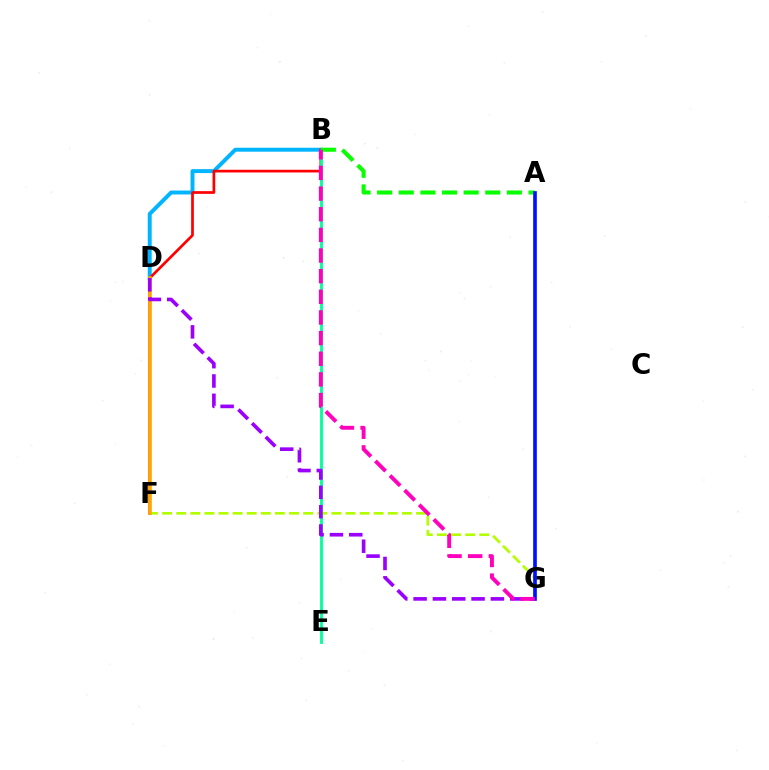{('B', 'D'): [{'color': '#00b5ff', 'line_style': 'solid', 'thickness': 2.83}], ('B', 'F'): [{'color': '#ff0000', 'line_style': 'solid', 'thickness': 1.94}], ('F', 'G'): [{'color': '#b3ff00', 'line_style': 'dashed', 'thickness': 1.92}], ('B', 'E'): [{'color': '#00ff9d', 'line_style': 'solid', 'thickness': 2.04}], ('A', 'B'): [{'color': '#08ff00', 'line_style': 'dashed', 'thickness': 2.94}], ('D', 'F'): [{'color': '#ffa500', 'line_style': 'solid', 'thickness': 2.56}], ('A', 'G'): [{'color': '#0010ff', 'line_style': 'solid', 'thickness': 2.63}], ('D', 'G'): [{'color': '#9b00ff', 'line_style': 'dashed', 'thickness': 2.63}], ('B', 'G'): [{'color': '#ff00bd', 'line_style': 'dashed', 'thickness': 2.8}]}